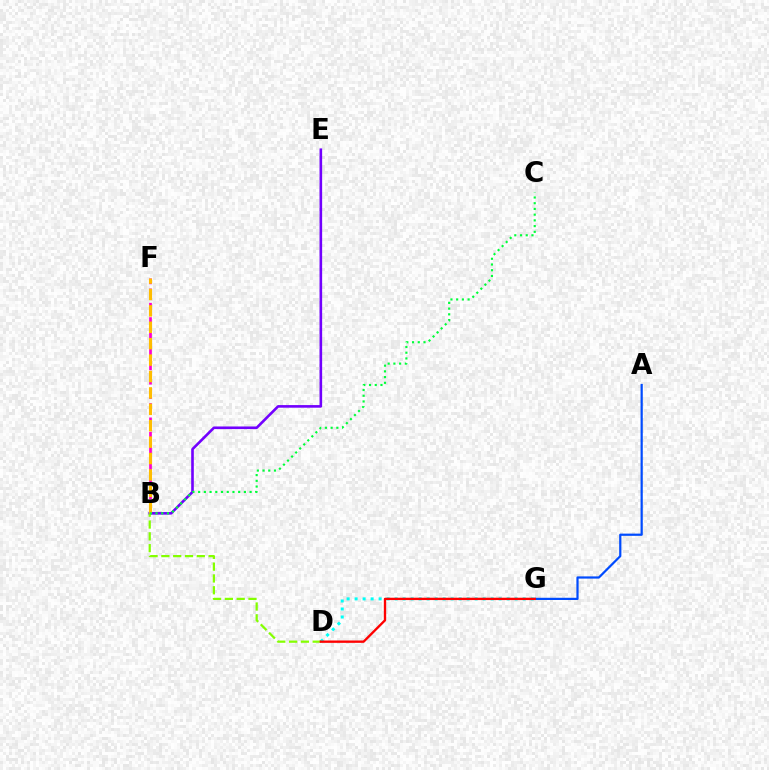{('A', 'G'): [{'color': '#004bff', 'line_style': 'solid', 'thickness': 1.6}], ('B', 'E'): [{'color': '#7200ff', 'line_style': 'solid', 'thickness': 1.88}], ('D', 'G'): [{'color': '#00fff6', 'line_style': 'dotted', 'thickness': 2.17}, {'color': '#ff0000', 'line_style': 'solid', 'thickness': 1.69}], ('B', 'D'): [{'color': '#84ff00', 'line_style': 'dashed', 'thickness': 1.6}], ('B', 'F'): [{'color': '#ff00cf', 'line_style': 'dashed', 'thickness': 1.95}, {'color': '#ffbd00', 'line_style': 'dashed', 'thickness': 2.23}], ('B', 'C'): [{'color': '#00ff39', 'line_style': 'dotted', 'thickness': 1.55}]}